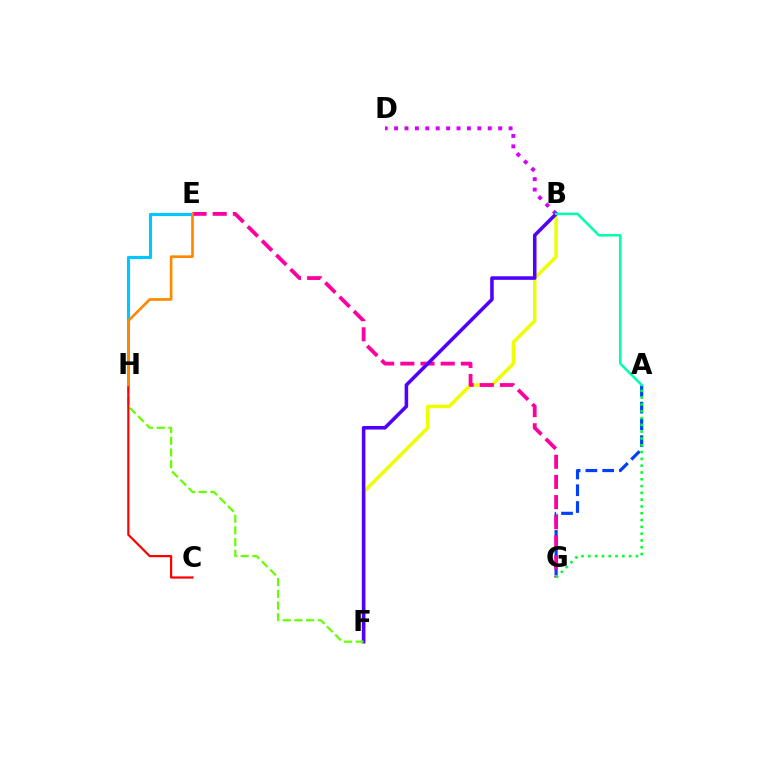{('B', 'F'): [{'color': '#eeff00', 'line_style': 'solid', 'thickness': 2.54}, {'color': '#4f00ff', 'line_style': 'solid', 'thickness': 2.56}], ('A', 'G'): [{'color': '#003fff', 'line_style': 'dashed', 'thickness': 2.28}, {'color': '#00ff27', 'line_style': 'dotted', 'thickness': 1.85}], ('E', 'H'): [{'color': '#00c7ff', 'line_style': 'solid', 'thickness': 2.25}, {'color': '#ff8800', 'line_style': 'solid', 'thickness': 1.92}], ('B', 'D'): [{'color': '#d600ff', 'line_style': 'dotted', 'thickness': 2.83}], ('E', 'G'): [{'color': '#ff00a0', 'line_style': 'dashed', 'thickness': 2.74}], ('F', 'H'): [{'color': '#66ff00', 'line_style': 'dashed', 'thickness': 1.59}], ('C', 'H'): [{'color': '#ff0000', 'line_style': 'solid', 'thickness': 1.59}], ('A', 'B'): [{'color': '#00ffaf', 'line_style': 'solid', 'thickness': 1.84}]}